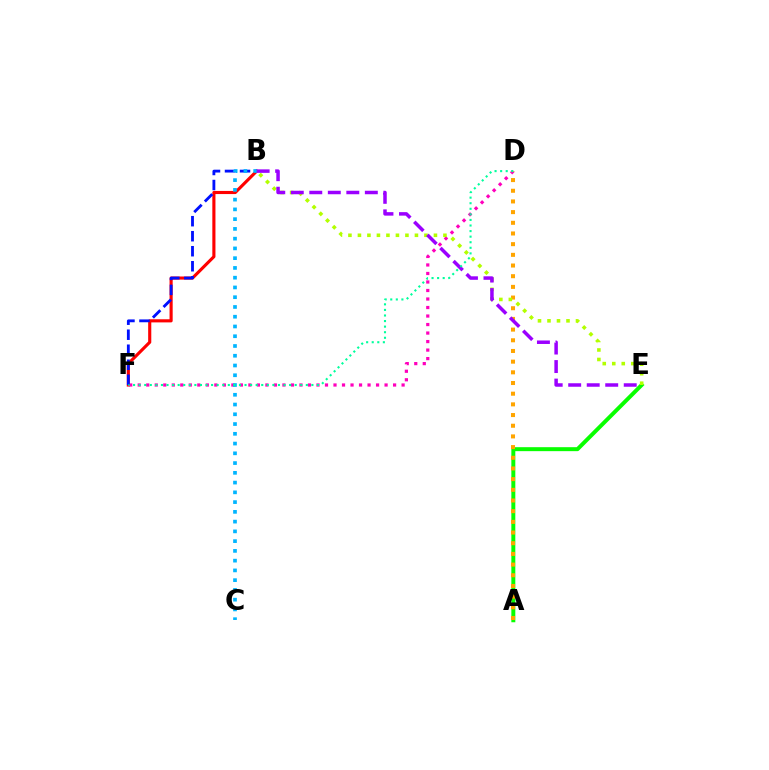{('B', 'F'): [{'color': '#ff0000', 'line_style': 'solid', 'thickness': 2.25}, {'color': '#0010ff', 'line_style': 'dashed', 'thickness': 2.04}], ('D', 'F'): [{'color': '#ff00bd', 'line_style': 'dotted', 'thickness': 2.31}, {'color': '#00ff9d', 'line_style': 'dotted', 'thickness': 1.51}], ('A', 'E'): [{'color': '#08ff00', 'line_style': 'solid', 'thickness': 2.86}], ('A', 'D'): [{'color': '#ffa500', 'line_style': 'dotted', 'thickness': 2.9}], ('B', 'C'): [{'color': '#00b5ff', 'line_style': 'dotted', 'thickness': 2.65}], ('B', 'E'): [{'color': '#b3ff00', 'line_style': 'dotted', 'thickness': 2.58}, {'color': '#9b00ff', 'line_style': 'dashed', 'thickness': 2.51}]}